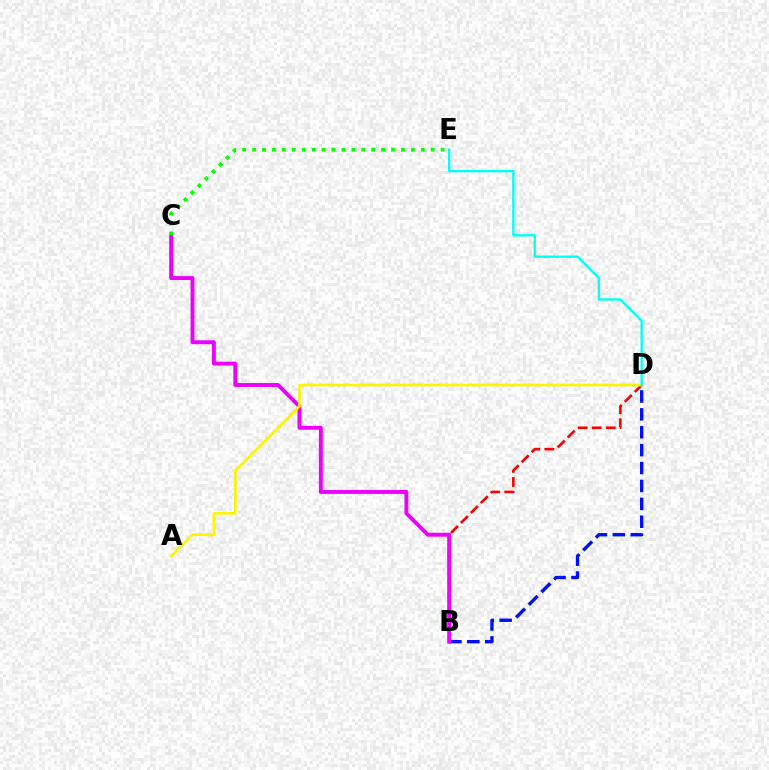{('B', 'D'): [{'color': '#0010ff', 'line_style': 'dashed', 'thickness': 2.43}, {'color': '#ff0000', 'line_style': 'dashed', 'thickness': 1.91}], ('B', 'C'): [{'color': '#ee00ff', 'line_style': 'solid', 'thickness': 2.81}], ('C', 'E'): [{'color': '#08ff00', 'line_style': 'dotted', 'thickness': 2.7}], ('A', 'D'): [{'color': '#fcf500', 'line_style': 'solid', 'thickness': 1.92}], ('D', 'E'): [{'color': '#00fff6', 'line_style': 'solid', 'thickness': 1.68}]}